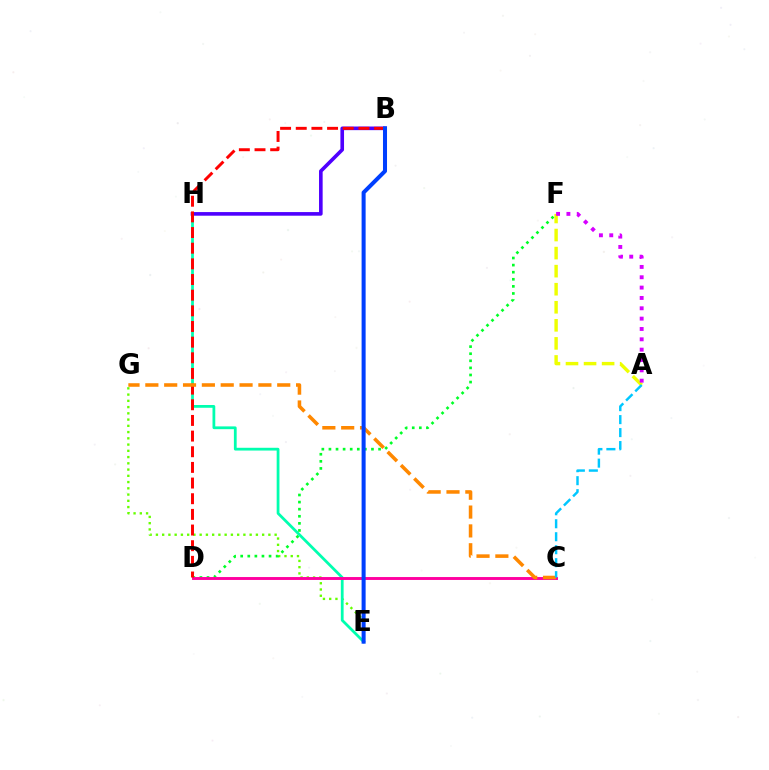{('E', 'G'): [{'color': '#66ff00', 'line_style': 'dotted', 'thickness': 1.7}], ('E', 'H'): [{'color': '#00ffaf', 'line_style': 'solid', 'thickness': 1.99}], ('A', 'F'): [{'color': '#eeff00', 'line_style': 'dashed', 'thickness': 2.45}, {'color': '#d600ff', 'line_style': 'dotted', 'thickness': 2.81}], ('D', 'F'): [{'color': '#00ff27', 'line_style': 'dotted', 'thickness': 1.93}], ('C', 'D'): [{'color': '#ff00a0', 'line_style': 'solid', 'thickness': 2.1}], ('B', 'H'): [{'color': '#4f00ff', 'line_style': 'solid', 'thickness': 2.61}], ('B', 'D'): [{'color': '#ff0000', 'line_style': 'dashed', 'thickness': 2.13}], ('C', 'G'): [{'color': '#ff8800', 'line_style': 'dashed', 'thickness': 2.56}], ('A', 'C'): [{'color': '#00c7ff', 'line_style': 'dashed', 'thickness': 1.76}], ('B', 'E'): [{'color': '#003fff', 'line_style': 'solid', 'thickness': 2.9}]}